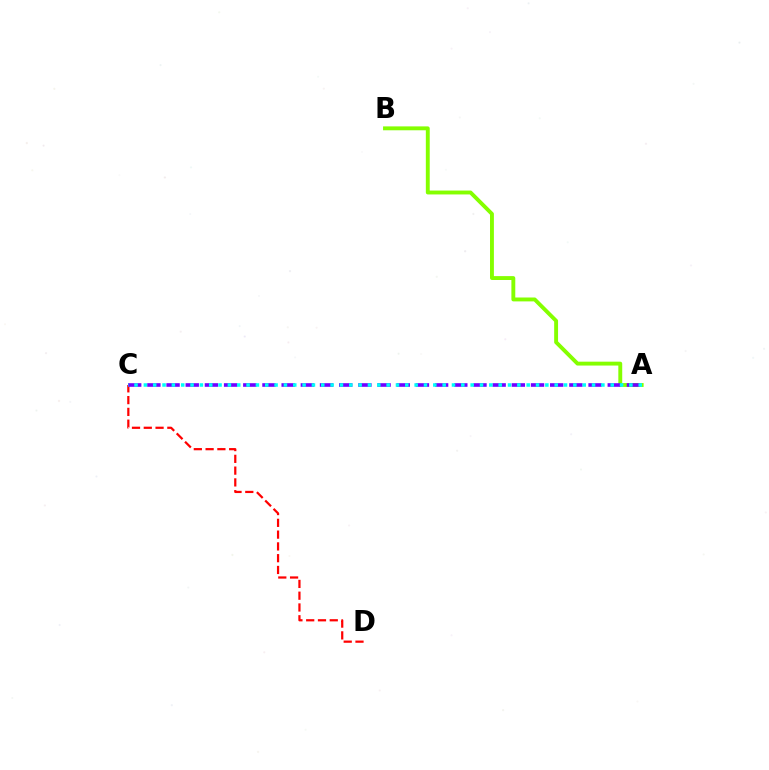{('C', 'D'): [{'color': '#ff0000', 'line_style': 'dashed', 'thickness': 1.6}], ('A', 'B'): [{'color': '#84ff00', 'line_style': 'solid', 'thickness': 2.8}], ('A', 'C'): [{'color': '#7200ff', 'line_style': 'dashed', 'thickness': 2.61}, {'color': '#00fff6', 'line_style': 'dotted', 'thickness': 2.54}]}